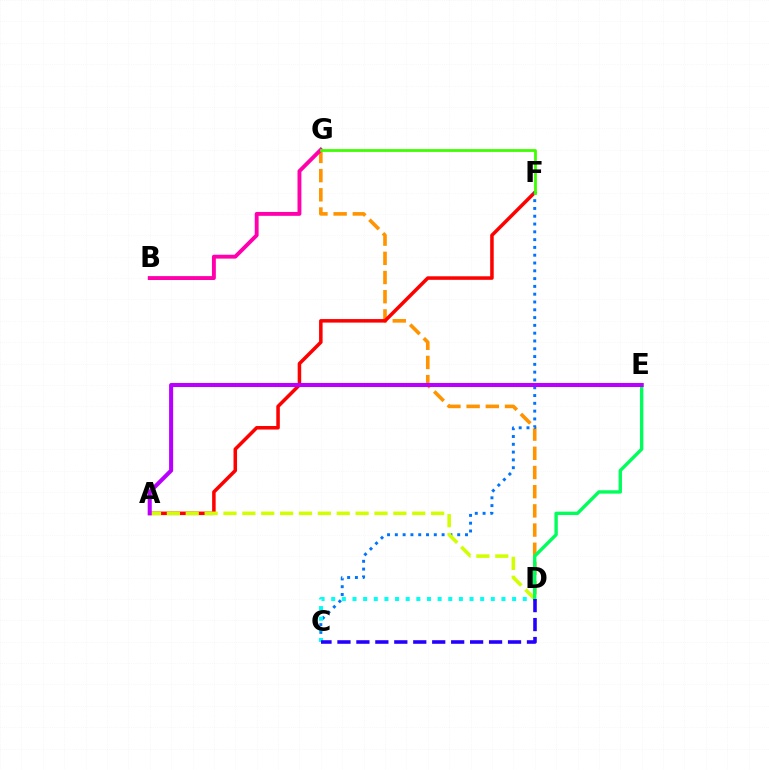{('D', 'G'): [{'color': '#ff9400', 'line_style': 'dashed', 'thickness': 2.61}], ('A', 'F'): [{'color': '#ff0000', 'line_style': 'solid', 'thickness': 2.54}], ('C', 'F'): [{'color': '#0074ff', 'line_style': 'dotted', 'thickness': 2.12}], ('A', 'D'): [{'color': '#d1ff00', 'line_style': 'dashed', 'thickness': 2.56}], ('C', 'D'): [{'color': '#00fff6', 'line_style': 'dotted', 'thickness': 2.89}, {'color': '#2500ff', 'line_style': 'dashed', 'thickness': 2.57}], ('B', 'G'): [{'color': '#ff00ac', 'line_style': 'solid', 'thickness': 2.8}], ('D', 'E'): [{'color': '#00ff5c', 'line_style': 'solid', 'thickness': 2.43}], ('F', 'G'): [{'color': '#3dff00', 'line_style': 'solid', 'thickness': 2.01}], ('A', 'E'): [{'color': '#b900ff', 'line_style': 'solid', 'thickness': 2.92}]}